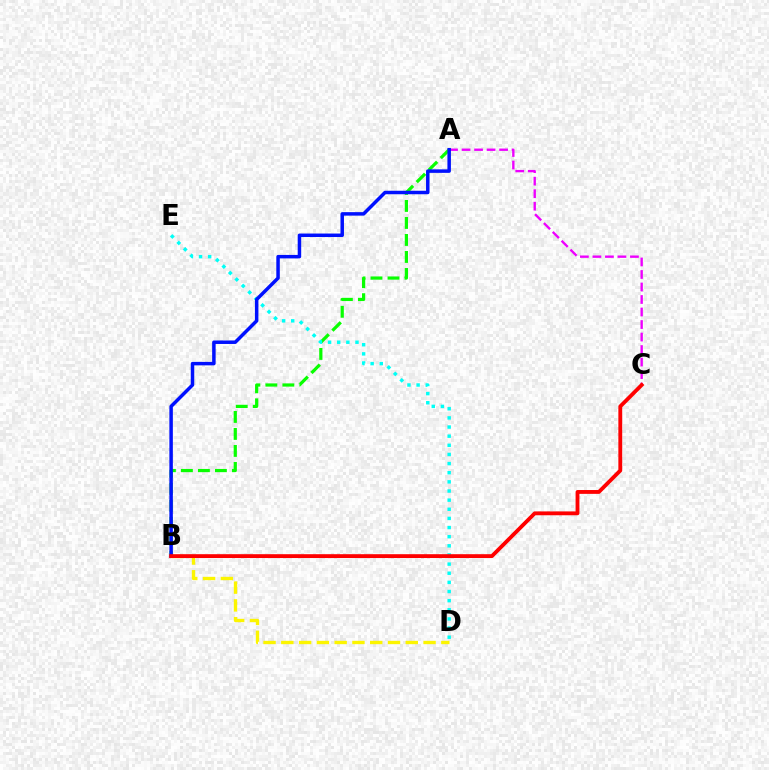{('A', 'C'): [{'color': '#ee00ff', 'line_style': 'dashed', 'thickness': 1.7}], ('A', 'B'): [{'color': '#08ff00', 'line_style': 'dashed', 'thickness': 2.31}, {'color': '#0010ff', 'line_style': 'solid', 'thickness': 2.51}], ('B', 'D'): [{'color': '#fcf500', 'line_style': 'dashed', 'thickness': 2.42}], ('D', 'E'): [{'color': '#00fff6', 'line_style': 'dotted', 'thickness': 2.48}], ('B', 'C'): [{'color': '#ff0000', 'line_style': 'solid', 'thickness': 2.76}]}